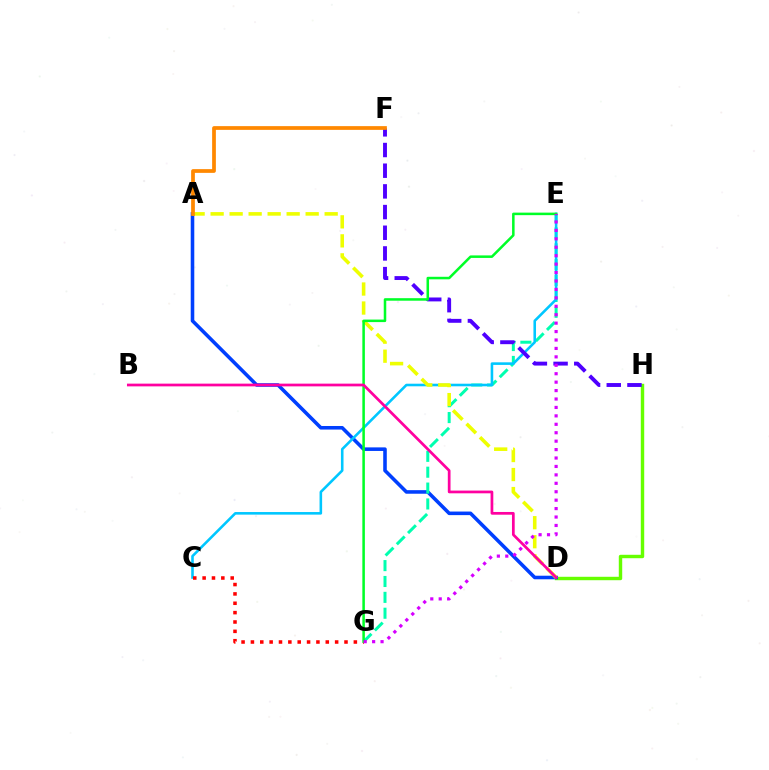{('D', 'H'): [{'color': '#66ff00', 'line_style': 'solid', 'thickness': 2.46}], ('A', 'D'): [{'color': '#003fff', 'line_style': 'solid', 'thickness': 2.57}, {'color': '#eeff00', 'line_style': 'dashed', 'thickness': 2.58}], ('E', 'G'): [{'color': '#00ffaf', 'line_style': 'dashed', 'thickness': 2.16}, {'color': '#00ff27', 'line_style': 'solid', 'thickness': 1.82}, {'color': '#d600ff', 'line_style': 'dotted', 'thickness': 2.29}], ('C', 'E'): [{'color': '#00c7ff', 'line_style': 'solid', 'thickness': 1.86}], ('F', 'H'): [{'color': '#4f00ff', 'line_style': 'dashed', 'thickness': 2.81}], ('C', 'G'): [{'color': '#ff0000', 'line_style': 'dotted', 'thickness': 2.54}], ('A', 'F'): [{'color': '#ff8800', 'line_style': 'solid', 'thickness': 2.69}], ('B', 'D'): [{'color': '#ff00a0', 'line_style': 'solid', 'thickness': 1.96}]}